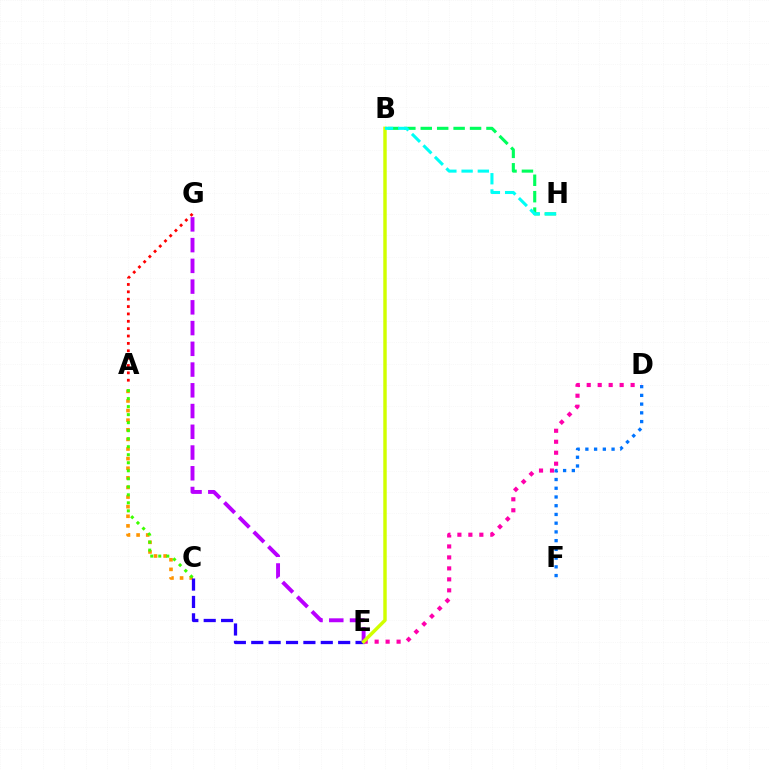{('A', 'C'): [{'color': '#ff9400', 'line_style': 'dotted', 'thickness': 2.61}, {'color': '#3dff00', 'line_style': 'dotted', 'thickness': 2.18}], ('E', 'G'): [{'color': '#b900ff', 'line_style': 'dashed', 'thickness': 2.82}], ('A', 'G'): [{'color': '#ff0000', 'line_style': 'dotted', 'thickness': 2.0}], ('C', 'E'): [{'color': '#2500ff', 'line_style': 'dashed', 'thickness': 2.36}], ('B', 'H'): [{'color': '#00ff5c', 'line_style': 'dashed', 'thickness': 2.23}, {'color': '#00fff6', 'line_style': 'dashed', 'thickness': 2.2}], ('D', 'F'): [{'color': '#0074ff', 'line_style': 'dotted', 'thickness': 2.37}], ('D', 'E'): [{'color': '#ff00ac', 'line_style': 'dotted', 'thickness': 2.98}], ('B', 'E'): [{'color': '#d1ff00', 'line_style': 'solid', 'thickness': 2.48}]}